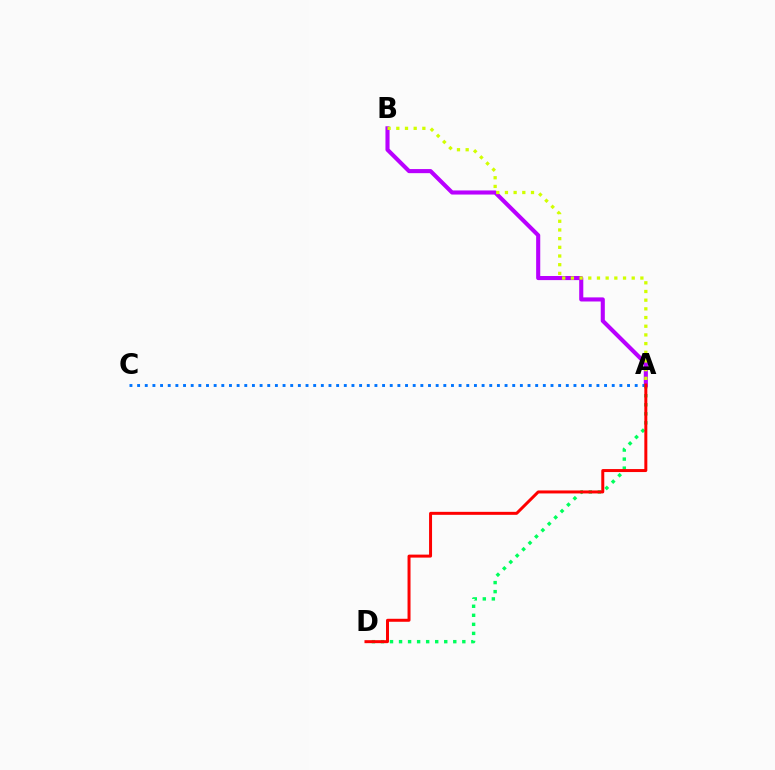{('A', 'D'): [{'color': '#00ff5c', 'line_style': 'dotted', 'thickness': 2.46}, {'color': '#ff0000', 'line_style': 'solid', 'thickness': 2.15}], ('A', 'B'): [{'color': '#b900ff', 'line_style': 'solid', 'thickness': 2.95}, {'color': '#d1ff00', 'line_style': 'dotted', 'thickness': 2.36}], ('A', 'C'): [{'color': '#0074ff', 'line_style': 'dotted', 'thickness': 2.08}]}